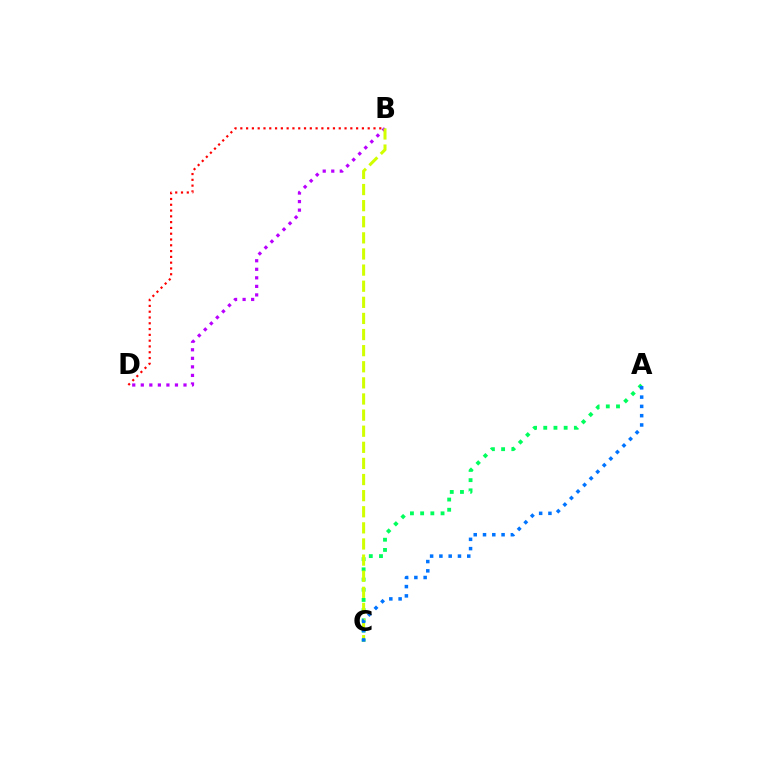{('B', 'D'): [{'color': '#b900ff', 'line_style': 'dotted', 'thickness': 2.32}, {'color': '#ff0000', 'line_style': 'dotted', 'thickness': 1.57}], ('A', 'C'): [{'color': '#00ff5c', 'line_style': 'dotted', 'thickness': 2.77}, {'color': '#0074ff', 'line_style': 'dotted', 'thickness': 2.52}], ('B', 'C'): [{'color': '#d1ff00', 'line_style': 'dashed', 'thickness': 2.19}]}